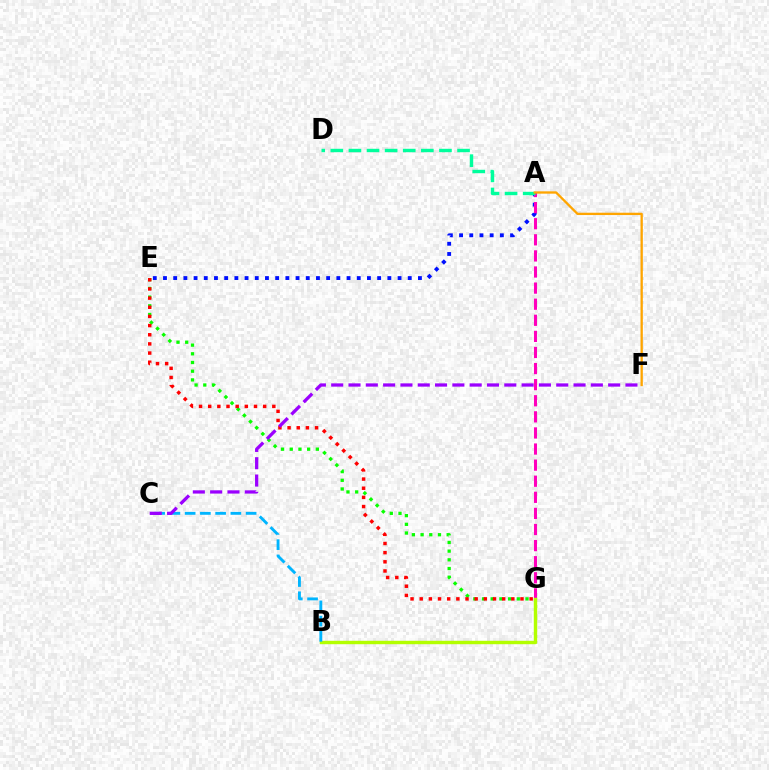{('E', 'G'): [{'color': '#08ff00', 'line_style': 'dotted', 'thickness': 2.36}, {'color': '#ff0000', 'line_style': 'dotted', 'thickness': 2.49}], ('A', 'E'): [{'color': '#0010ff', 'line_style': 'dotted', 'thickness': 2.77}], ('A', 'G'): [{'color': '#ff00bd', 'line_style': 'dashed', 'thickness': 2.19}], ('A', 'D'): [{'color': '#00ff9d', 'line_style': 'dashed', 'thickness': 2.46}], ('B', 'G'): [{'color': '#b3ff00', 'line_style': 'solid', 'thickness': 2.46}], ('B', 'C'): [{'color': '#00b5ff', 'line_style': 'dashed', 'thickness': 2.07}], ('A', 'F'): [{'color': '#ffa500', 'line_style': 'solid', 'thickness': 1.67}], ('C', 'F'): [{'color': '#9b00ff', 'line_style': 'dashed', 'thickness': 2.35}]}